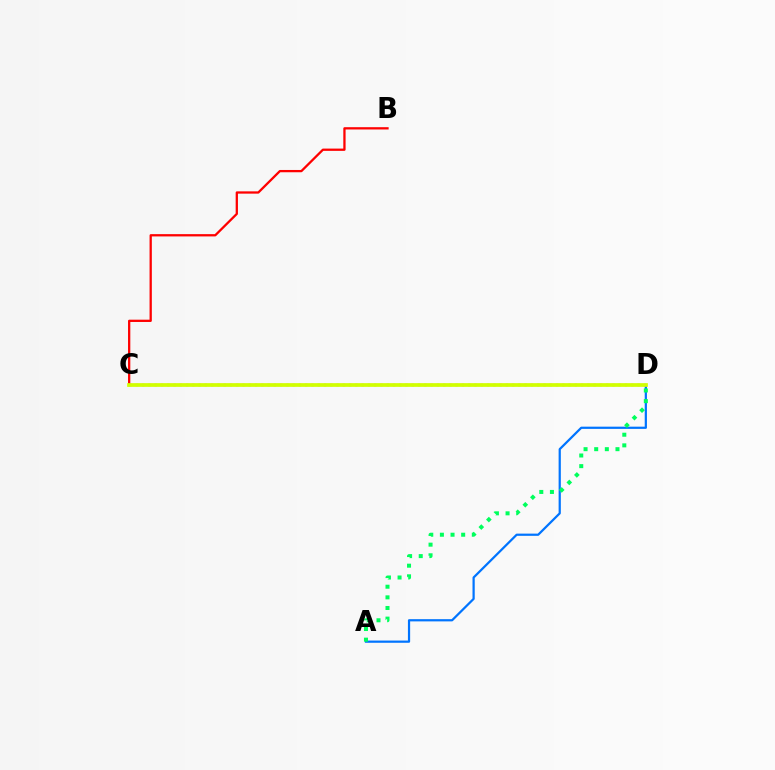{('A', 'D'): [{'color': '#0074ff', 'line_style': 'solid', 'thickness': 1.6}, {'color': '#00ff5c', 'line_style': 'dotted', 'thickness': 2.89}], ('C', 'D'): [{'color': '#b900ff', 'line_style': 'dotted', 'thickness': 1.7}, {'color': '#d1ff00', 'line_style': 'solid', 'thickness': 2.68}], ('B', 'C'): [{'color': '#ff0000', 'line_style': 'solid', 'thickness': 1.64}]}